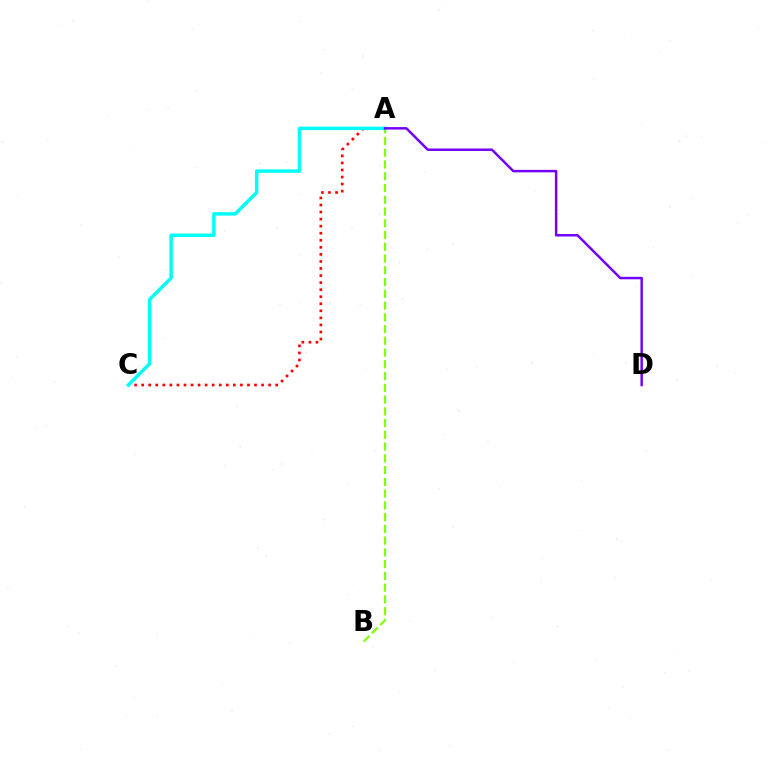{('A', 'B'): [{'color': '#84ff00', 'line_style': 'dashed', 'thickness': 1.6}], ('A', 'C'): [{'color': '#ff0000', 'line_style': 'dotted', 'thickness': 1.92}, {'color': '#00fff6', 'line_style': 'solid', 'thickness': 2.48}], ('A', 'D'): [{'color': '#7200ff', 'line_style': 'solid', 'thickness': 1.78}]}